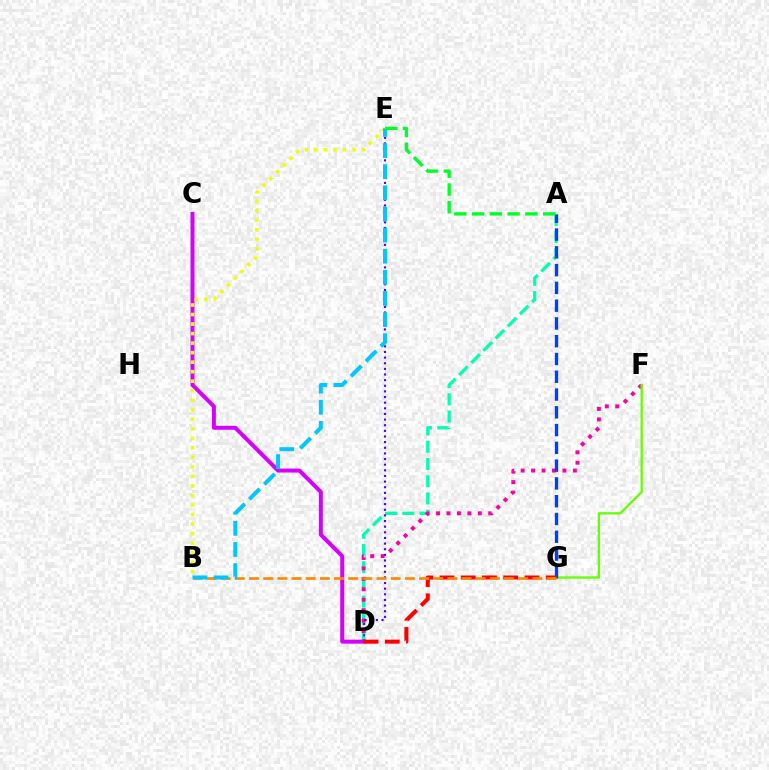{('A', 'D'): [{'color': '#00ffaf', 'line_style': 'dashed', 'thickness': 2.34}], ('D', 'F'): [{'color': '#ff00a0', 'line_style': 'dotted', 'thickness': 2.84}], ('F', 'G'): [{'color': '#66ff00', 'line_style': 'solid', 'thickness': 1.66}], ('C', 'D'): [{'color': '#d600ff', 'line_style': 'solid', 'thickness': 2.87}], ('B', 'E'): [{'color': '#eeff00', 'line_style': 'dotted', 'thickness': 2.59}, {'color': '#00c7ff', 'line_style': 'dashed', 'thickness': 2.87}], ('A', 'G'): [{'color': '#003fff', 'line_style': 'dashed', 'thickness': 2.41}], ('D', 'E'): [{'color': '#4f00ff', 'line_style': 'dotted', 'thickness': 1.53}], ('D', 'G'): [{'color': '#ff0000', 'line_style': 'dashed', 'thickness': 2.89}], ('B', 'G'): [{'color': '#ff8800', 'line_style': 'dashed', 'thickness': 1.92}], ('A', 'E'): [{'color': '#00ff27', 'line_style': 'dashed', 'thickness': 2.41}]}